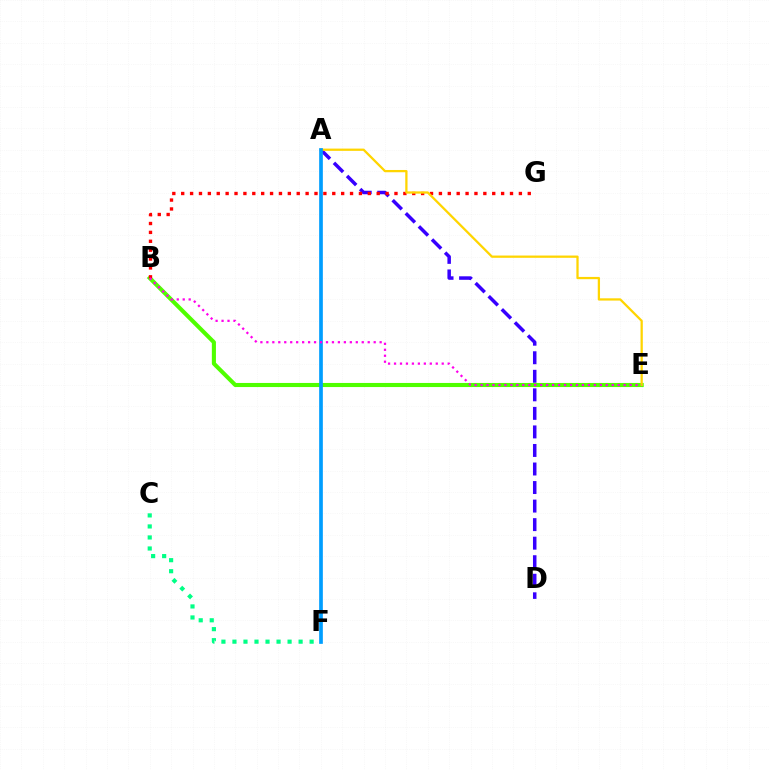{('A', 'D'): [{'color': '#3700ff', 'line_style': 'dashed', 'thickness': 2.52}], ('B', 'E'): [{'color': '#4fff00', 'line_style': 'solid', 'thickness': 2.95}, {'color': '#ff00ed', 'line_style': 'dotted', 'thickness': 1.62}], ('B', 'G'): [{'color': '#ff0000', 'line_style': 'dotted', 'thickness': 2.41}], ('A', 'E'): [{'color': '#ffd500', 'line_style': 'solid', 'thickness': 1.63}], ('C', 'F'): [{'color': '#00ff86', 'line_style': 'dotted', 'thickness': 3.0}], ('A', 'F'): [{'color': '#009eff', 'line_style': 'solid', 'thickness': 2.66}]}